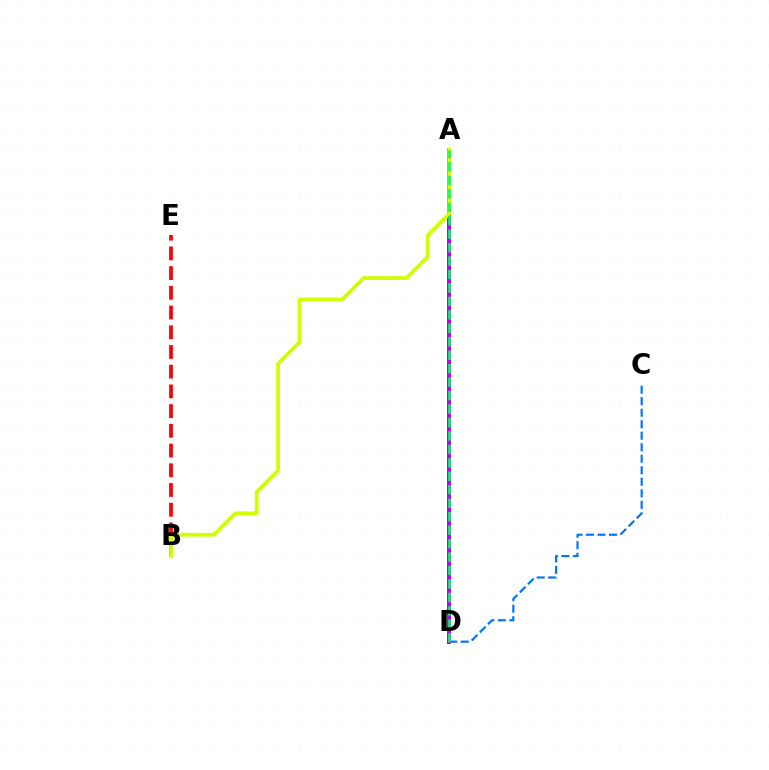{('B', 'E'): [{'color': '#ff0000', 'line_style': 'dashed', 'thickness': 2.68}], ('C', 'D'): [{'color': '#0074ff', 'line_style': 'dashed', 'thickness': 1.56}], ('A', 'D'): [{'color': '#b900ff', 'line_style': 'solid', 'thickness': 2.9}, {'color': '#00ff5c', 'line_style': 'dashed', 'thickness': 1.83}], ('A', 'B'): [{'color': '#d1ff00', 'line_style': 'solid', 'thickness': 2.72}]}